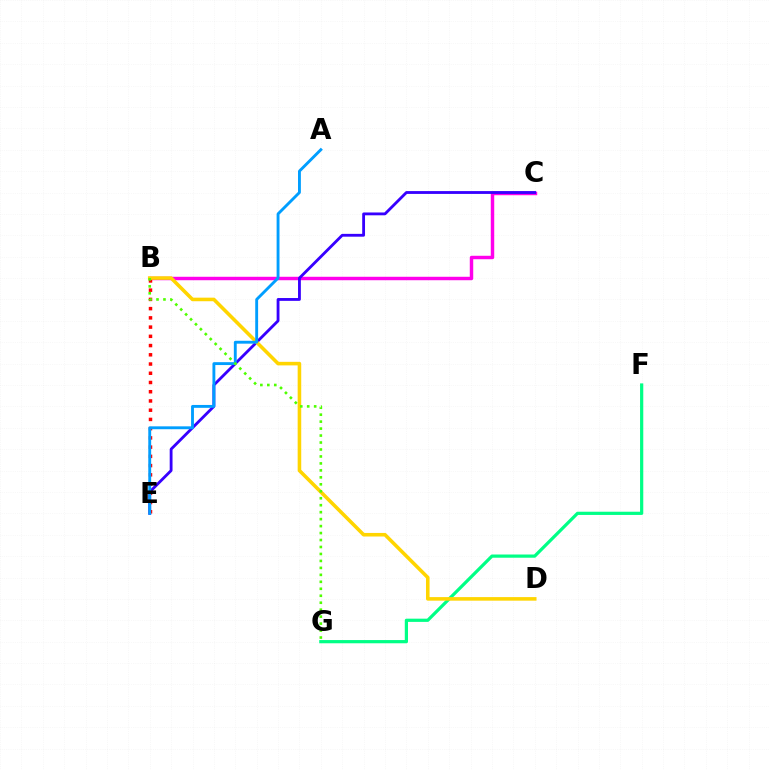{('B', 'C'): [{'color': '#ff00ed', 'line_style': 'solid', 'thickness': 2.48}], ('C', 'E'): [{'color': '#3700ff', 'line_style': 'solid', 'thickness': 2.03}], ('B', 'E'): [{'color': '#ff0000', 'line_style': 'dotted', 'thickness': 2.51}], ('F', 'G'): [{'color': '#00ff86', 'line_style': 'solid', 'thickness': 2.31}], ('B', 'D'): [{'color': '#ffd500', 'line_style': 'solid', 'thickness': 2.57}], ('A', 'E'): [{'color': '#009eff', 'line_style': 'solid', 'thickness': 2.07}], ('B', 'G'): [{'color': '#4fff00', 'line_style': 'dotted', 'thickness': 1.89}]}